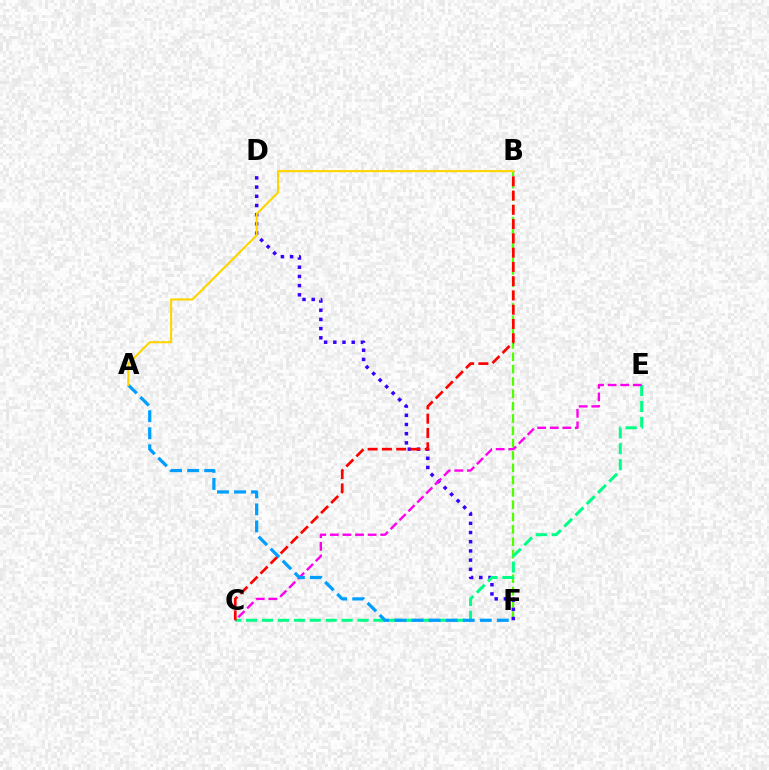{('B', 'F'): [{'color': '#4fff00', 'line_style': 'dashed', 'thickness': 1.67}], ('D', 'F'): [{'color': '#3700ff', 'line_style': 'dotted', 'thickness': 2.5}], ('C', 'E'): [{'color': '#00ff86', 'line_style': 'dashed', 'thickness': 2.16}, {'color': '#ff00ed', 'line_style': 'dashed', 'thickness': 1.71}], ('B', 'C'): [{'color': '#ff0000', 'line_style': 'dashed', 'thickness': 1.94}], ('A', 'F'): [{'color': '#009eff', 'line_style': 'dashed', 'thickness': 2.32}], ('A', 'B'): [{'color': '#ffd500', 'line_style': 'solid', 'thickness': 1.53}]}